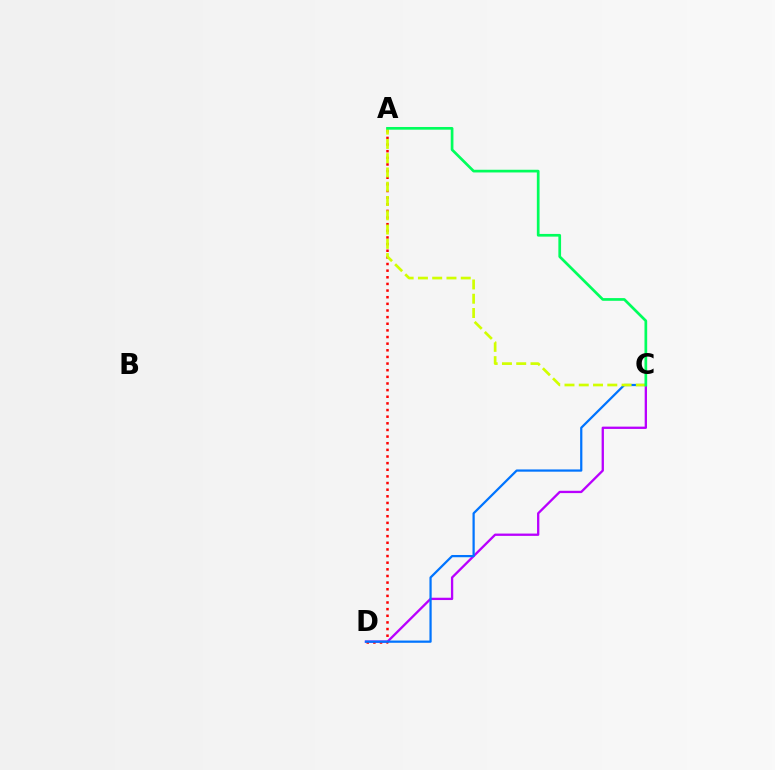{('C', 'D'): [{'color': '#b900ff', 'line_style': 'solid', 'thickness': 1.67}, {'color': '#0074ff', 'line_style': 'solid', 'thickness': 1.61}], ('A', 'D'): [{'color': '#ff0000', 'line_style': 'dotted', 'thickness': 1.8}], ('A', 'C'): [{'color': '#d1ff00', 'line_style': 'dashed', 'thickness': 1.94}, {'color': '#00ff5c', 'line_style': 'solid', 'thickness': 1.95}]}